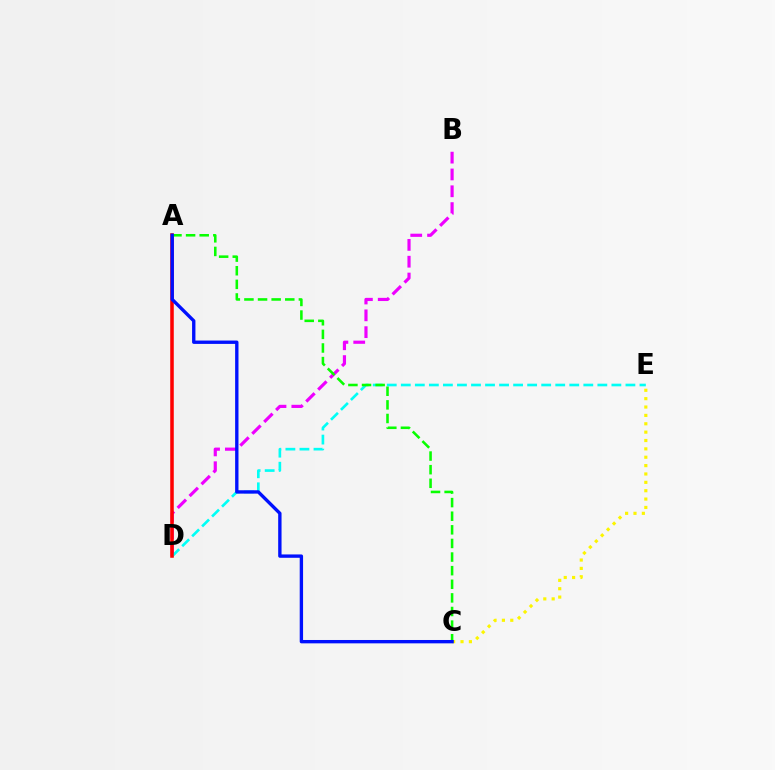{('C', 'E'): [{'color': '#fcf500', 'line_style': 'dotted', 'thickness': 2.27}], ('B', 'D'): [{'color': '#ee00ff', 'line_style': 'dashed', 'thickness': 2.29}], ('D', 'E'): [{'color': '#00fff6', 'line_style': 'dashed', 'thickness': 1.91}], ('A', 'D'): [{'color': '#ff0000', 'line_style': 'solid', 'thickness': 2.55}], ('A', 'C'): [{'color': '#08ff00', 'line_style': 'dashed', 'thickness': 1.85}, {'color': '#0010ff', 'line_style': 'solid', 'thickness': 2.42}]}